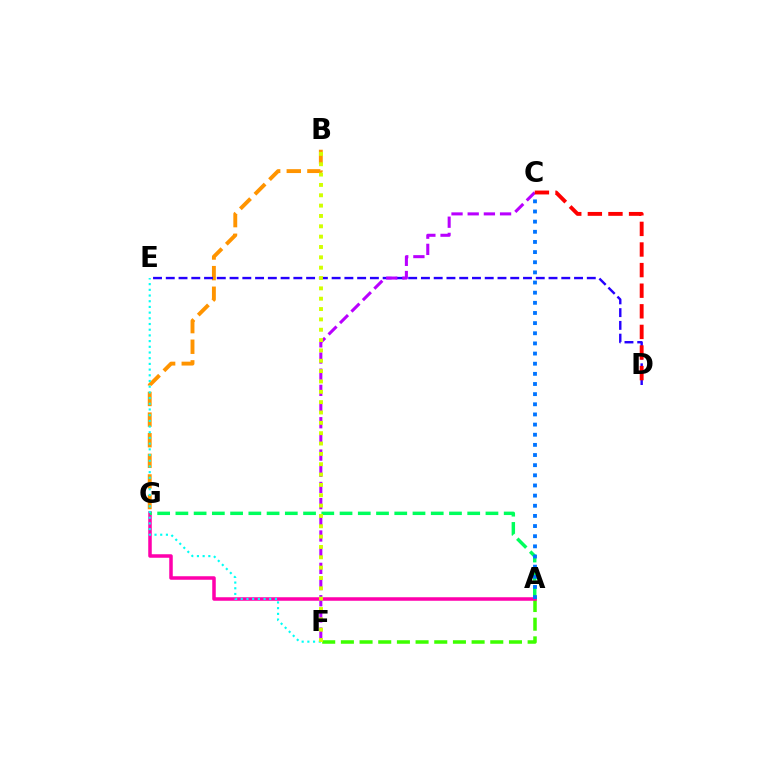{('B', 'G'): [{'color': '#ff9400', 'line_style': 'dashed', 'thickness': 2.8}], ('A', 'F'): [{'color': '#3dff00', 'line_style': 'dashed', 'thickness': 2.54}], ('A', 'G'): [{'color': '#ff00ac', 'line_style': 'solid', 'thickness': 2.53}, {'color': '#00ff5c', 'line_style': 'dashed', 'thickness': 2.48}], ('E', 'F'): [{'color': '#00fff6', 'line_style': 'dotted', 'thickness': 1.55}], ('D', 'E'): [{'color': '#2500ff', 'line_style': 'dashed', 'thickness': 1.73}], ('C', 'F'): [{'color': '#b900ff', 'line_style': 'dashed', 'thickness': 2.2}], ('A', 'C'): [{'color': '#0074ff', 'line_style': 'dotted', 'thickness': 2.76}], ('C', 'D'): [{'color': '#ff0000', 'line_style': 'dashed', 'thickness': 2.8}], ('B', 'F'): [{'color': '#d1ff00', 'line_style': 'dotted', 'thickness': 2.81}]}